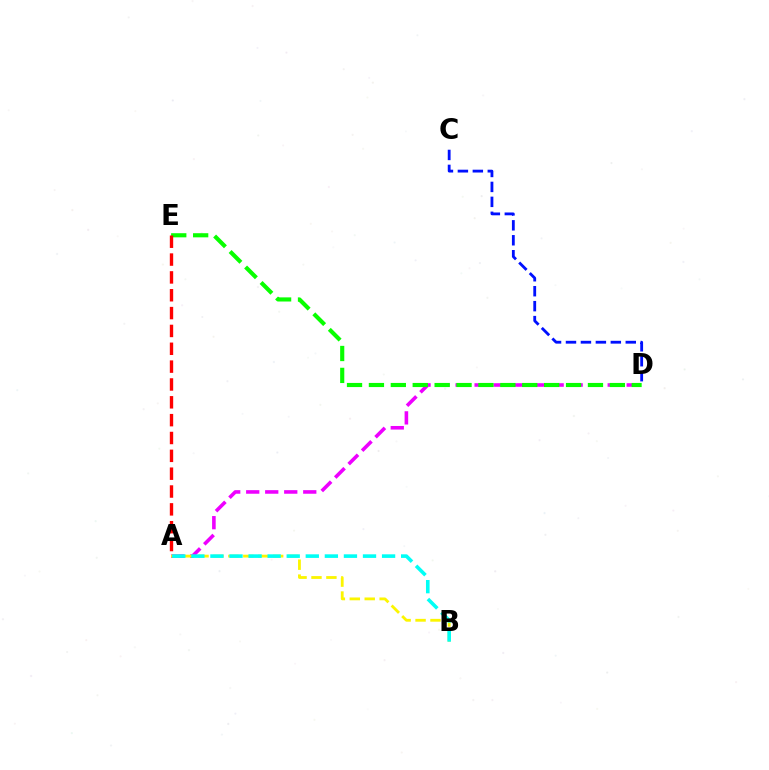{('A', 'D'): [{'color': '#ee00ff', 'line_style': 'dashed', 'thickness': 2.58}], ('D', 'E'): [{'color': '#08ff00', 'line_style': 'dashed', 'thickness': 2.98}], ('A', 'E'): [{'color': '#ff0000', 'line_style': 'dashed', 'thickness': 2.42}], ('A', 'B'): [{'color': '#fcf500', 'line_style': 'dashed', 'thickness': 2.03}, {'color': '#00fff6', 'line_style': 'dashed', 'thickness': 2.59}], ('C', 'D'): [{'color': '#0010ff', 'line_style': 'dashed', 'thickness': 2.03}]}